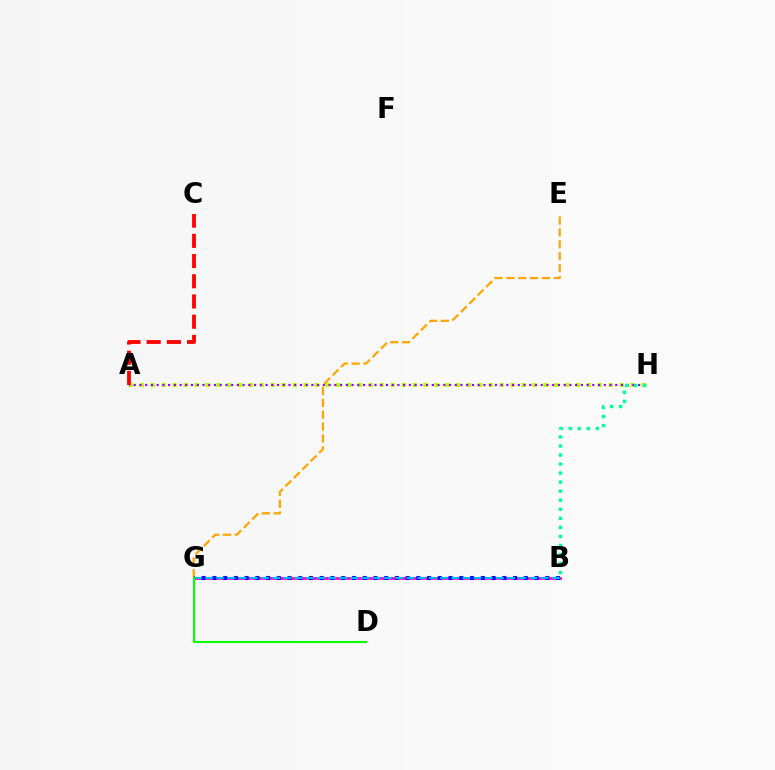{('A', 'H'): [{'color': '#b3ff00', 'line_style': 'dotted', 'thickness': 2.96}, {'color': '#9b00ff', 'line_style': 'dotted', 'thickness': 1.56}], ('B', 'H'): [{'color': '#00ff9d', 'line_style': 'dotted', 'thickness': 2.46}], ('B', 'G'): [{'color': '#ff00bd', 'line_style': 'solid', 'thickness': 1.98}, {'color': '#0010ff', 'line_style': 'dotted', 'thickness': 2.92}, {'color': '#00b5ff', 'line_style': 'dashed', 'thickness': 1.52}], ('E', 'G'): [{'color': '#ffa500', 'line_style': 'dashed', 'thickness': 1.61}], ('A', 'C'): [{'color': '#ff0000', 'line_style': 'dashed', 'thickness': 2.75}], ('D', 'G'): [{'color': '#08ff00', 'line_style': 'solid', 'thickness': 1.51}]}